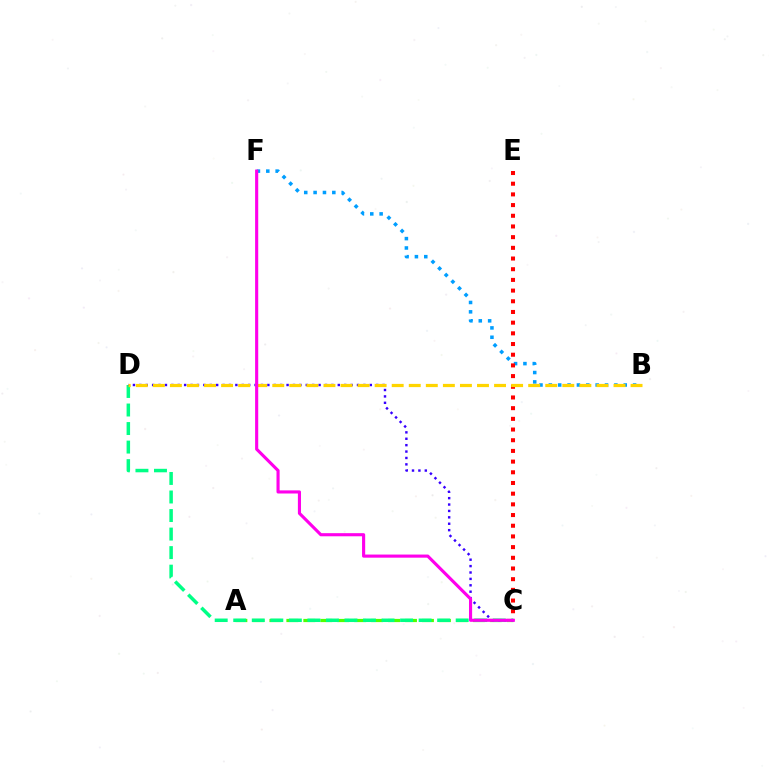{('A', 'C'): [{'color': '#4fff00', 'line_style': 'dashed', 'thickness': 2.3}], ('C', 'D'): [{'color': '#00ff86', 'line_style': 'dashed', 'thickness': 2.52}, {'color': '#3700ff', 'line_style': 'dotted', 'thickness': 1.74}], ('B', 'F'): [{'color': '#009eff', 'line_style': 'dotted', 'thickness': 2.54}], ('C', 'E'): [{'color': '#ff0000', 'line_style': 'dotted', 'thickness': 2.9}], ('B', 'D'): [{'color': '#ffd500', 'line_style': 'dashed', 'thickness': 2.32}], ('C', 'F'): [{'color': '#ff00ed', 'line_style': 'solid', 'thickness': 2.25}]}